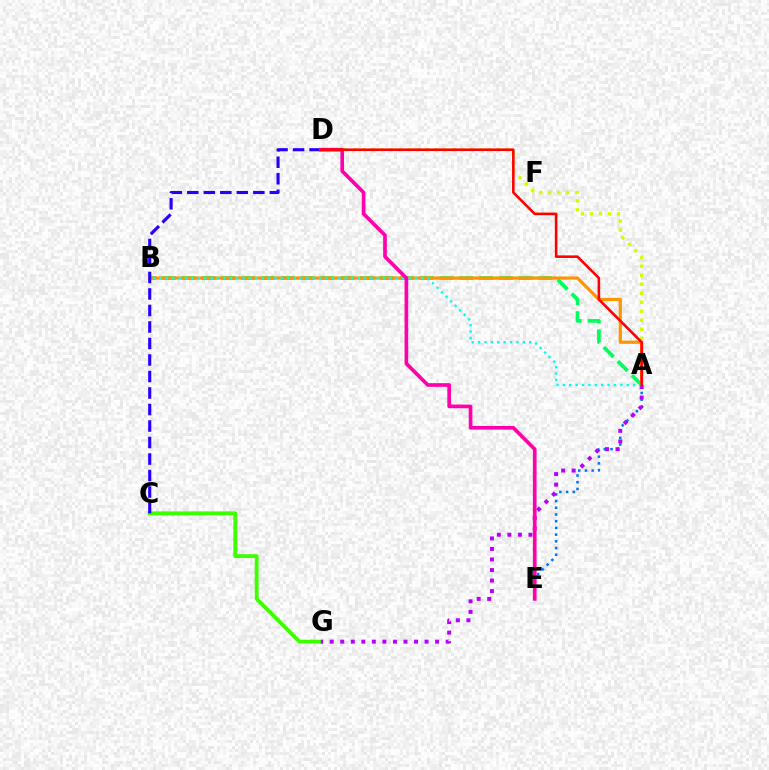{('A', 'D'): [{'color': '#d1ff00', 'line_style': 'dotted', 'thickness': 2.45}, {'color': '#ff0000', 'line_style': 'solid', 'thickness': 1.86}], ('C', 'G'): [{'color': '#3dff00', 'line_style': 'solid', 'thickness': 2.78}], ('A', 'B'): [{'color': '#00ff5c', 'line_style': 'dashed', 'thickness': 2.69}, {'color': '#ff9400', 'line_style': 'solid', 'thickness': 2.3}, {'color': '#00fff6', 'line_style': 'dotted', 'thickness': 1.74}], ('A', 'E'): [{'color': '#0074ff', 'line_style': 'dotted', 'thickness': 1.82}], ('C', 'D'): [{'color': '#2500ff', 'line_style': 'dashed', 'thickness': 2.24}], ('A', 'G'): [{'color': '#b900ff', 'line_style': 'dotted', 'thickness': 2.86}], ('D', 'E'): [{'color': '#ff00ac', 'line_style': 'solid', 'thickness': 2.65}]}